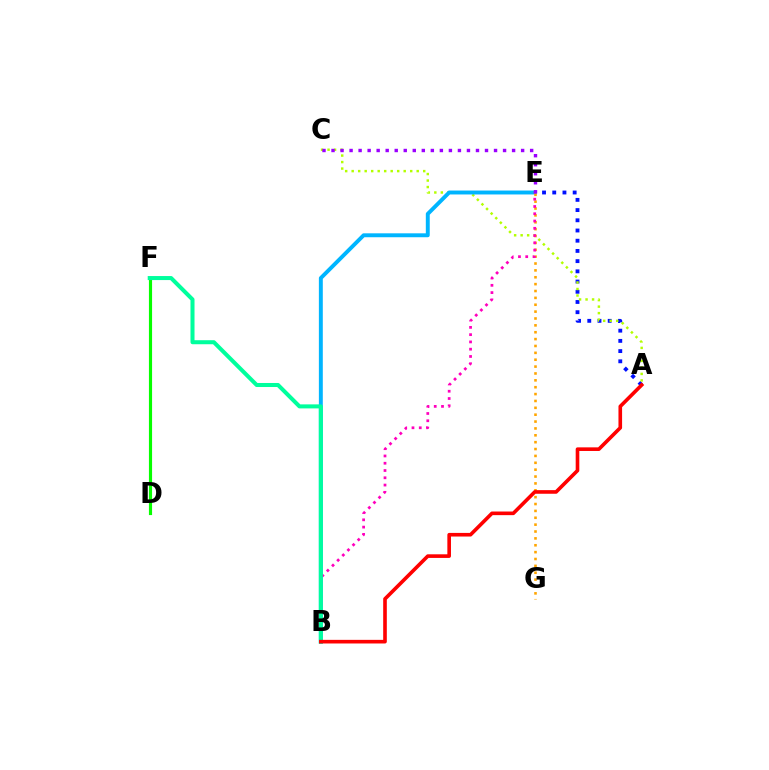{('A', 'E'): [{'color': '#0010ff', 'line_style': 'dotted', 'thickness': 2.77}], ('A', 'C'): [{'color': '#b3ff00', 'line_style': 'dotted', 'thickness': 1.77}], ('B', 'E'): [{'color': '#00b5ff', 'line_style': 'solid', 'thickness': 2.83}, {'color': '#ff00bd', 'line_style': 'dotted', 'thickness': 1.98}], ('D', 'F'): [{'color': '#08ff00', 'line_style': 'solid', 'thickness': 2.27}], ('E', 'G'): [{'color': '#ffa500', 'line_style': 'dotted', 'thickness': 1.87}], ('C', 'E'): [{'color': '#9b00ff', 'line_style': 'dotted', 'thickness': 2.45}], ('B', 'F'): [{'color': '#00ff9d', 'line_style': 'solid', 'thickness': 2.9}], ('A', 'B'): [{'color': '#ff0000', 'line_style': 'solid', 'thickness': 2.61}]}